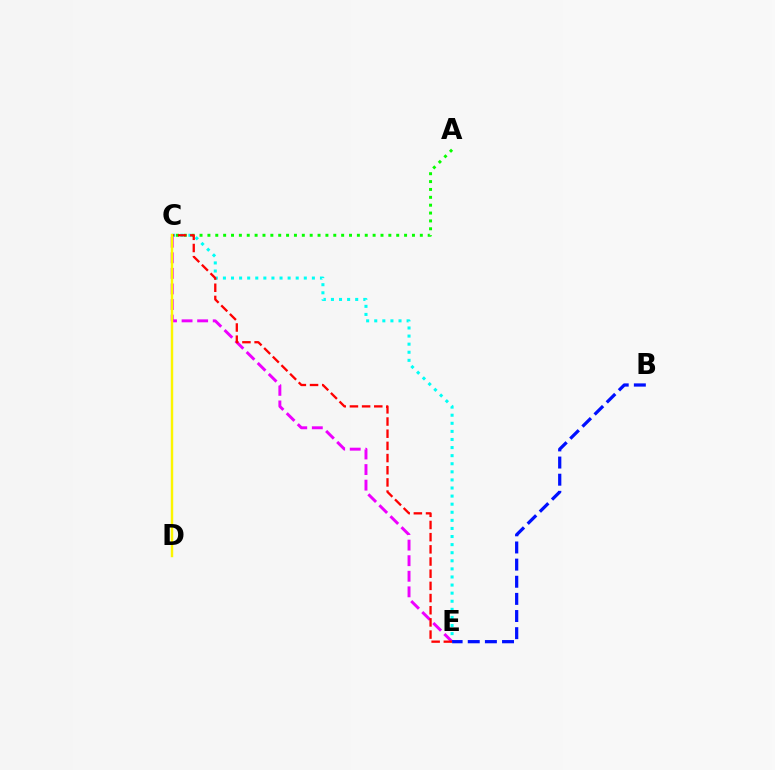{('C', 'E'): [{'color': '#00fff6', 'line_style': 'dotted', 'thickness': 2.2}, {'color': '#ee00ff', 'line_style': 'dashed', 'thickness': 2.12}, {'color': '#ff0000', 'line_style': 'dashed', 'thickness': 1.65}], ('A', 'C'): [{'color': '#08ff00', 'line_style': 'dotted', 'thickness': 2.14}], ('B', 'E'): [{'color': '#0010ff', 'line_style': 'dashed', 'thickness': 2.33}], ('C', 'D'): [{'color': '#fcf500', 'line_style': 'solid', 'thickness': 1.75}]}